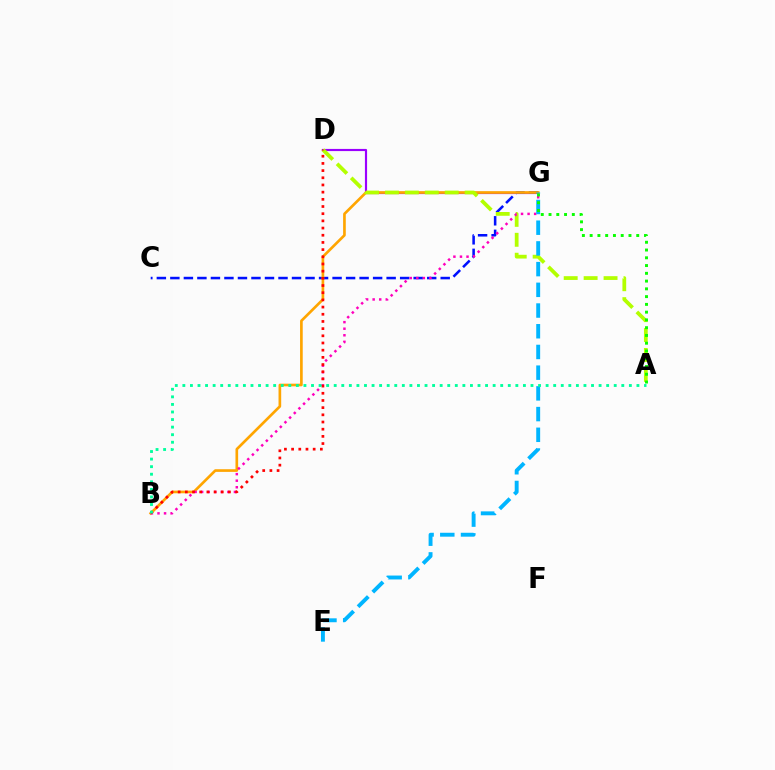{('D', 'G'): [{'color': '#9b00ff', 'line_style': 'solid', 'thickness': 1.56}], ('C', 'G'): [{'color': '#0010ff', 'line_style': 'dashed', 'thickness': 1.84}], ('B', 'G'): [{'color': '#ffa500', 'line_style': 'solid', 'thickness': 1.92}, {'color': '#ff00bd', 'line_style': 'dotted', 'thickness': 1.78}], ('A', 'D'): [{'color': '#b3ff00', 'line_style': 'dashed', 'thickness': 2.71}], ('E', 'G'): [{'color': '#00b5ff', 'line_style': 'dashed', 'thickness': 2.81}], ('B', 'D'): [{'color': '#ff0000', 'line_style': 'dotted', 'thickness': 1.95}], ('A', 'B'): [{'color': '#00ff9d', 'line_style': 'dotted', 'thickness': 2.06}], ('A', 'G'): [{'color': '#08ff00', 'line_style': 'dotted', 'thickness': 2.11}]}